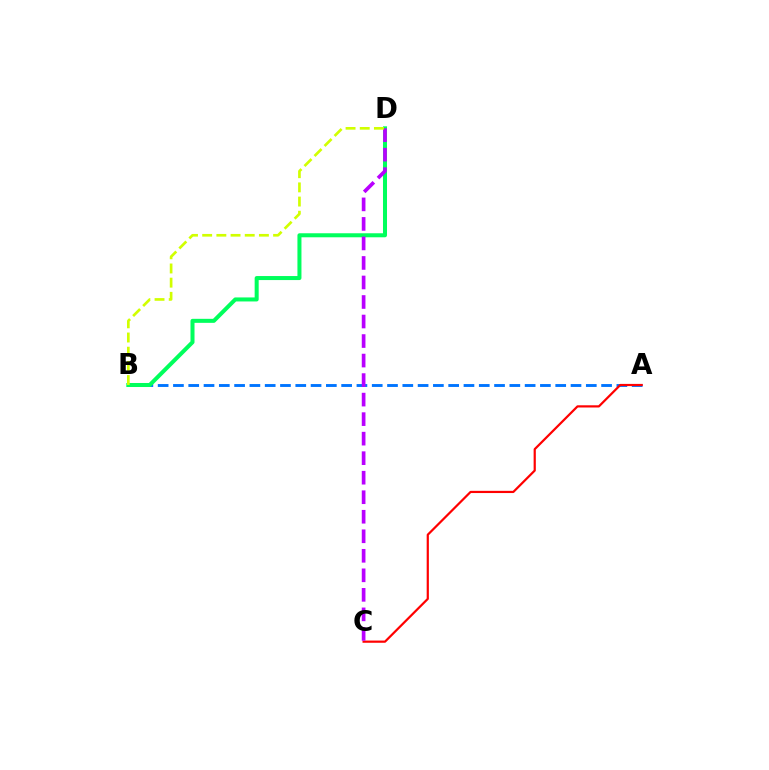{('A', 'B'): [{'color': '#0074ff', 'line_style': 'dashed', 'thickness': 2.08}], ('A', 'C'): [{'color': '#ff0000', 'line_style': 'solid', 'thickness': 1.59}], ('B', 'D'): [{'color': '#00ff5c', 'line_style': 'solid', 'thickness': 2.9}, {'color': '#d1ff00', 'line_style': 'dashed', 'thickness': 1.93}], ('C', 'D'): [{'color': '#b900ff', 'line_style': 'dashed', 'thickness': 2.65}]}